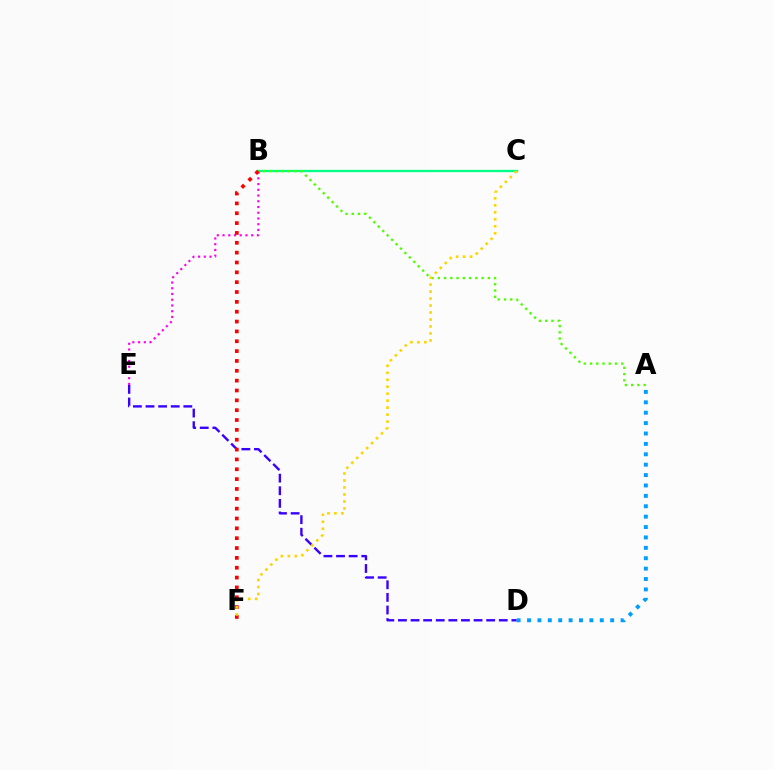{('B', 'C'): [{'color': '#00ff86', 'line_style': 'solid', 'thickness': 1.67}], ('B', 'E'): [{'color': '#ff00ed', 'line_style': 'dotted', 'thickness': 1.56}], ('D', 'E'): [{'color': '#3700ff', 'line_style': 'dashed', 'thickness': 1.71}], ('A', 'B'): [{'color': '#4fff00', 'line_style': 'dotted', 'thickness': 1.7}], ('B', 'F'): [{'color': '#ff0000', 'line_style': 'dotted', 'thickness': 2.68}], ('A', 'D'): [{'color': '#009eff', 'line_style': 'dotted', 'thickness': 2.82}], ('C', 'F'): [{'color': '#ffd500', 'line_style': 'dotted', 'thickness': 1.9}]}